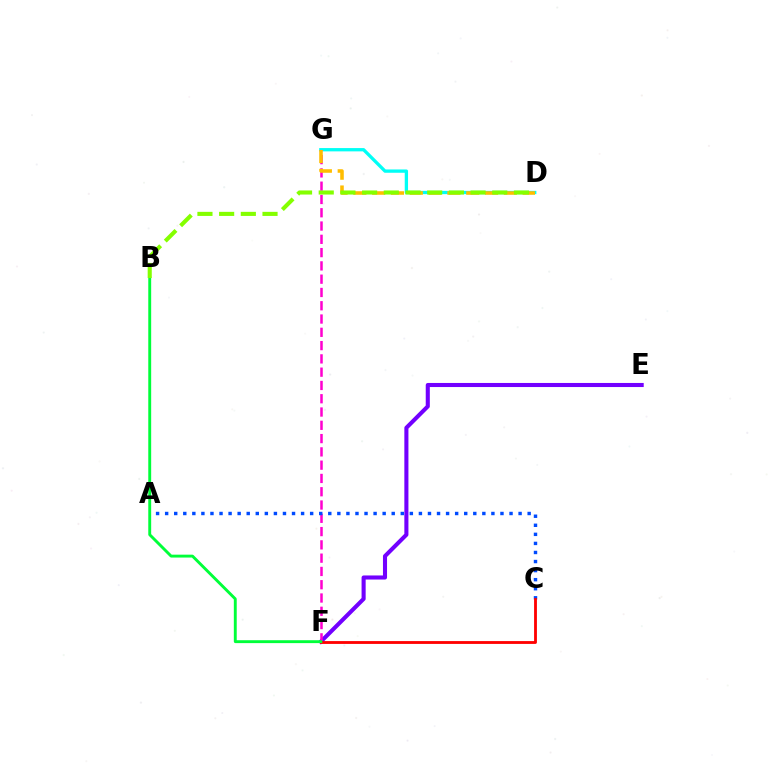{('E', 'F'): [{'color': '#7200ff', 'line_style': 'solid', 'thickness': 2.94}], ('D', 'G'): [{'color': '#00fff6', 'line_style': 'solid', 'thickness': 2.38}, {'color': '#ffbd00', 'line_style': 'dashed', 'thickness': 2.56}], ('F', 'G'): [{'color': '#ff00cf', 'line_style': 'dashed', 'thickness': 1.8}], ('A', 'C'): [{'color': '#004bff', 'line_style': 'dotted', 'thickness': 2.46}], ('C', 'F'): [{'color': '#ff0000', 'line_style': 'solid', 'thickness': 2.04}], ('B', 'F'): [{'color': '#00ff39', 'line_style': 'solid', 'thickness': 2.09}], ('B', 'D'): [{'color': '#84ff00', 'line_style': 'dashed', 'thickness': 2.95}]}